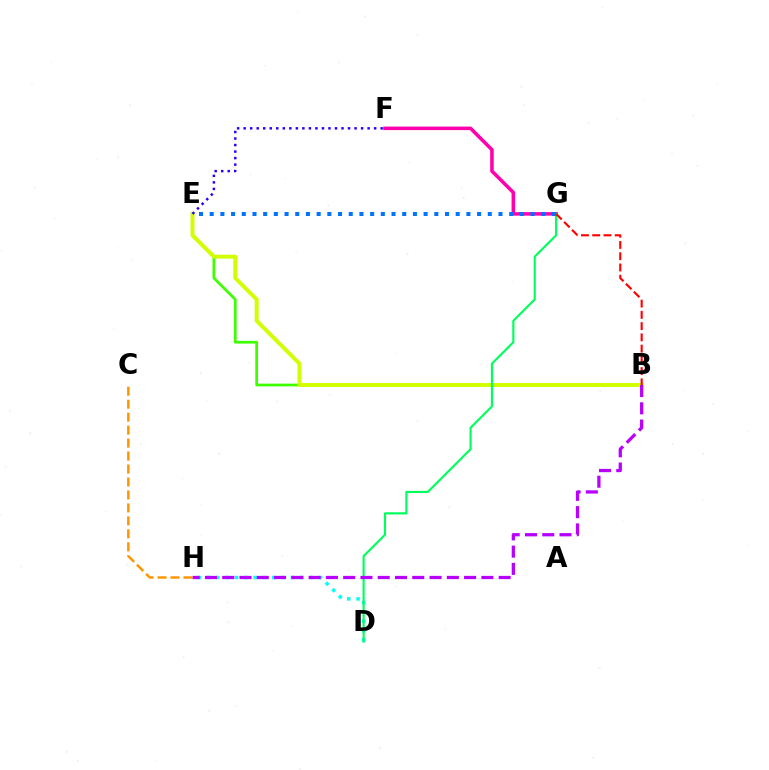{('B', 'E'): [{'color': '#3dff00', 'line_style': 'solid', 'thickness': 1.97}, {'color': '#d1ff00', 'line_style': 'solid', 'thickness': 2.84}], ('D', 'H'): [{'color': '#00fff6', 'line_style': 'dotted', 'thickness': 2.53}], ('F', 'G'): [{'color': '#ff00ac', 'line_style': 'solid', 'thickness': 2.55}], ('D', 'G'): [{'color': '#00ff5c', 'line_style': 'solid', 'thickness': 1.55}], ('B', 'G'): [{'color': '#ff0000', 'line_style': 'dashed', 'thickness': 1.53}], ('E', 'G'): [{'color': '#0074ff', 'line_style': 'dotted', 'thickness': 2.91}], ('B', 'H'): [{'color': '#b900ff', 'line_style': 'dashed', 'thickness': 2.35}], ('C', 'H'): [{'color': '#ff9400', 'line_style': 'dashed', 'thickness': 1.76}], ('E', 'F'): [{'color': '#2500ff', 'line_style': 'dotted', 'thickness': 1.77}]}